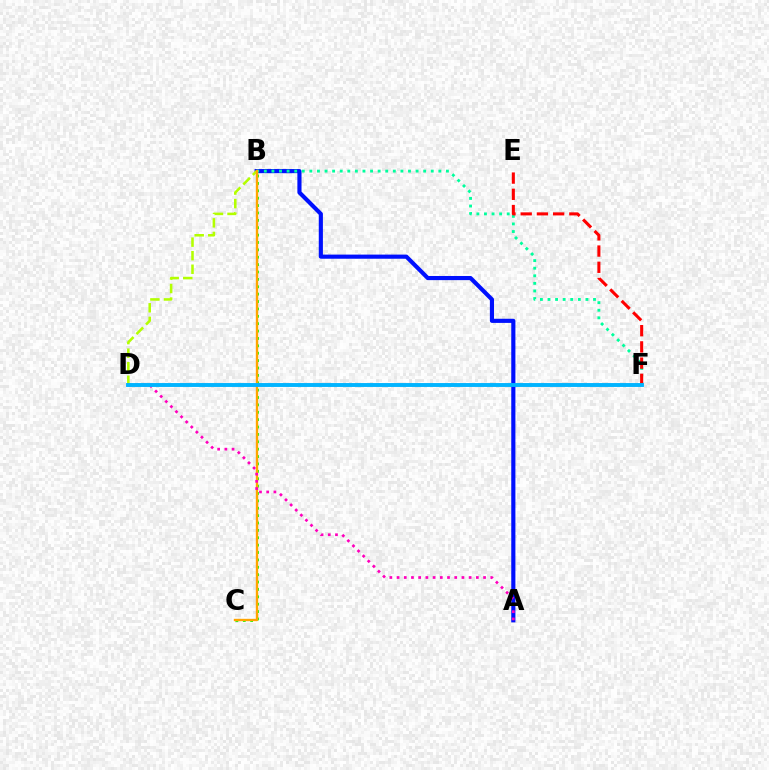{('A', 'B'): [{'color': '#0010ff', 'line_style': 'solid', 'thickness': 2.98}], ('B', 'C'): [{'color': '#08ff00', 'line_style': 'dotted', 'thickness': 2.01}, {'color': '#ffa500', 'line_style': 'solid', 'thickness': 1.7}], ('B', 'F'): [{'color': '#00ff9d', 'line_style': 'dotted', 'thickness': 2.06}], ('B', 'D'): [{'color': '#b3ff00', 'line_style': 'dashed', 'thickness': 1.84}], ('A', 'D'): [{'color': '#ff00bd', 'line_style': 'dotted', 'thickness': 1.96}], ('E', 'F'): [{'color': '#ff0000', 'line_style': 'dashed', 'thickness': 2.2}], ('D', 'F'): [{'color': '#9b00ff', 'line_style': 'solid', 'thickness': 1.74}, {'color': '#00b5ff', 'line_style': 'solid', 'thickness': 2.79}]}